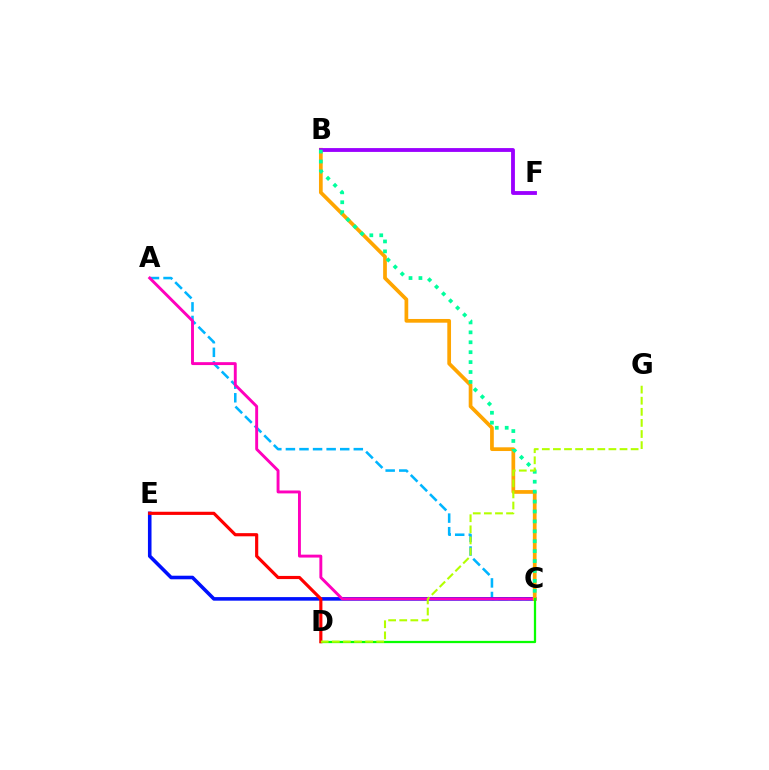{('A', 'C'): [{'color': '#00b5ff', 'line_style': 'dashed', 'thickness': 1.84}, {'color': '#ff00bd', 'line_style': 'solid', 'thickness': 2.1}], ('C', 'E'): [{'color': '#0010ff', 'line_style': 'solid', 'thickness': 2.57}], ('B', 'C'): [{'color': '#ffa500', 'line_style': 'solid', 'thickness': 2.68}, {'color': '#00ff9d', 'line_style': 'dotted', 'thickness': 2.7}], ('B', 'F'): [{'color': '#9b00ff', 'line_style': 'solid', 'thickness': 2.76}], ('C', 'D'): [{'color': '#08ff00', 'line_style': 'solid', 'thickness': 1.63}], ('D', 'E'): [{'color': '#ff0000', 'line_style': 'solid', 'thickness': 2.27}], ('D', 'G'): [{'color': '#b3ff00', 'line_style': 'dashed', 'thickness': 1.51}]}